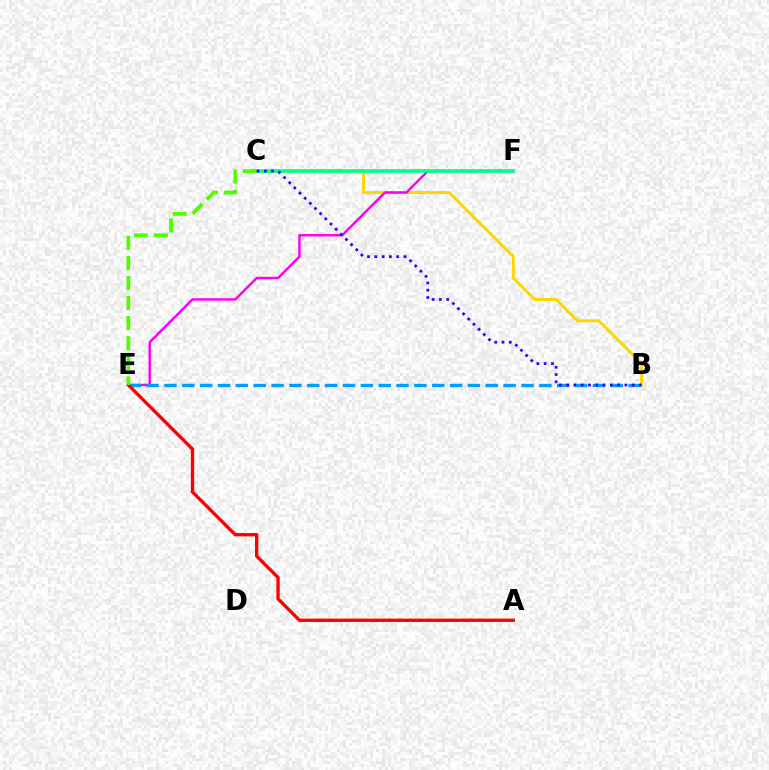{('B', 'C'): [{'color': '#ffd500', 'line_style': 'solid', 'thickness': 2.09}, {'color': '#3700ff', 'line_style': 'dotted', 'thickness': 1.98}], ('E', 'F'): [{'color': '#ff00ed', 'line_style': 'solid', 'thickness': 1.76}], ('C', 'F'): [{'color': '#00ff86', 'line_style': 'solid', 'thickness': 2.58}], ('B', 'E'): [{'color': '#009eff', 'line_style': 'dashed', 'thickness': 2.43}], ('A', 'E'): [{'color': '#ff0000', 'line_style': 'solid', 'thickness': 2.4}], ('C', 'E'): [{'color': '#4fff00', 'line_style': 'dashed', 'thickness': 2.73}]}